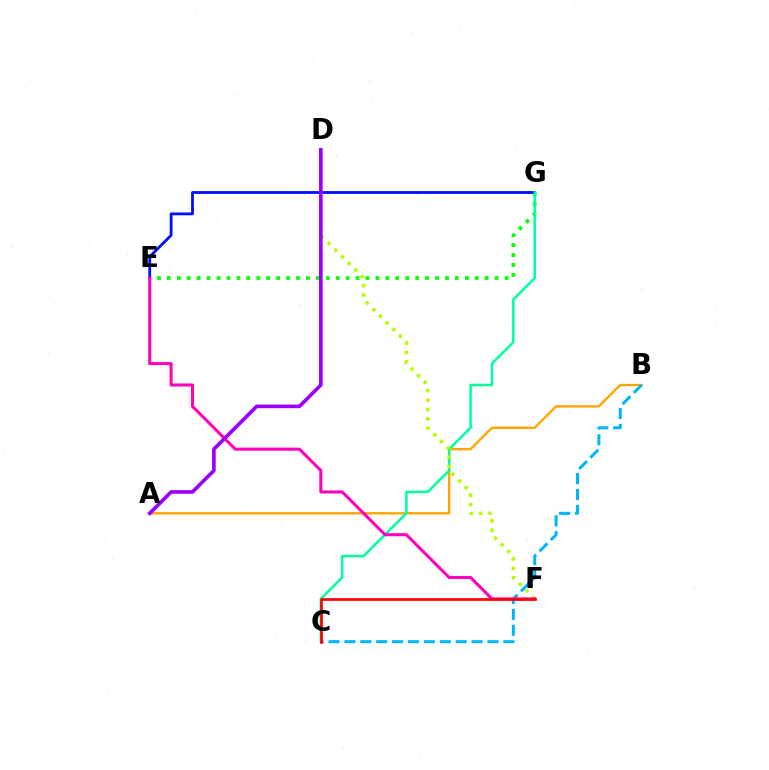{('A', 'B'): [{'color': '#ffa500', 'line_style': 'solid', 'thickness': 1.71}], ('E', 'G'): [{'color': '#08ff00', 'line_style': 'dotted', 'thickness': 2.7}, {'color': '#0010ff', 'line_style': 'solid', 'thickness': 2.02}], ('C', 'G'): [{'color': '#00ff9d', 'line_style': 'solid', 'thickness': 1.83}], ('D', 'F'): [{'color': '#b3ff00', 'line_style': 'dotted', 'thickness': 2.55}], ('B', 'C'): [{'color': '#00b5ff', 'line_style': 'dashed', 'thickness': 2.16}], ('E', 'F'): [{'color': '#ff00bd', 'line_style': 'solid', 'thickness': 2.2}], ('A', 'D'): [{'color': '#9b00ff', 'line_style': 'solid', 'thickness': 2.62}], ('C', 'F'): [{'color': '#ff0000', 'line_style': 'solid', 'thickness': 1.94}]}